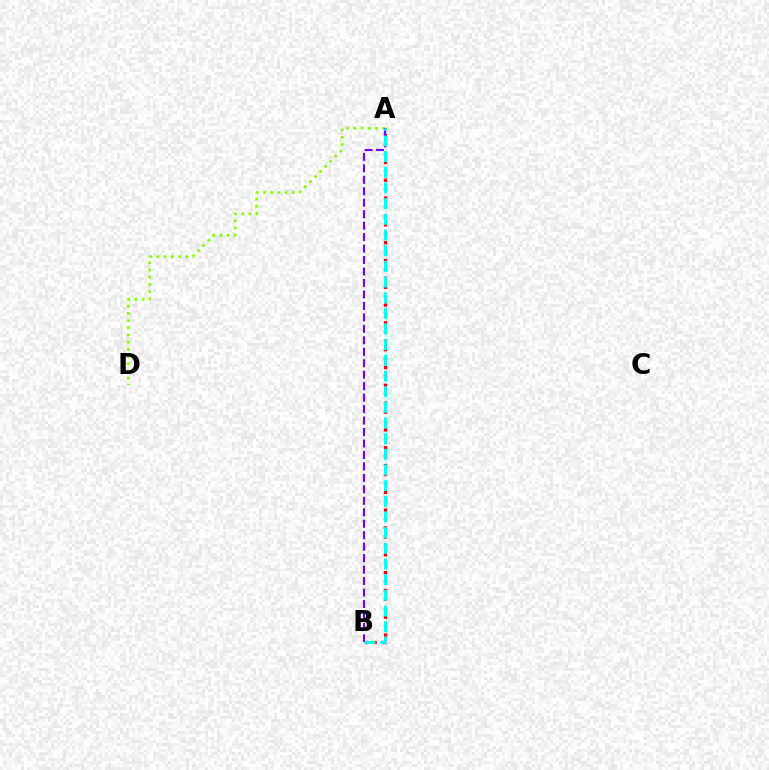{('A', 'B'): [{'color': '#ff0000', 'line_style': 'dotted', 'thickness': 2.42}, {'color': '#7200ff', 'line_style': 'dashed', 'thickness': 1.56}, {'color': '#00fff6', 'line_style': 'dashed', 'thickness': 2.13}], ('A', 'D'): [{'color': '#84ff00', 'line_style': 'dotted', 'thickness': 1.95}]}